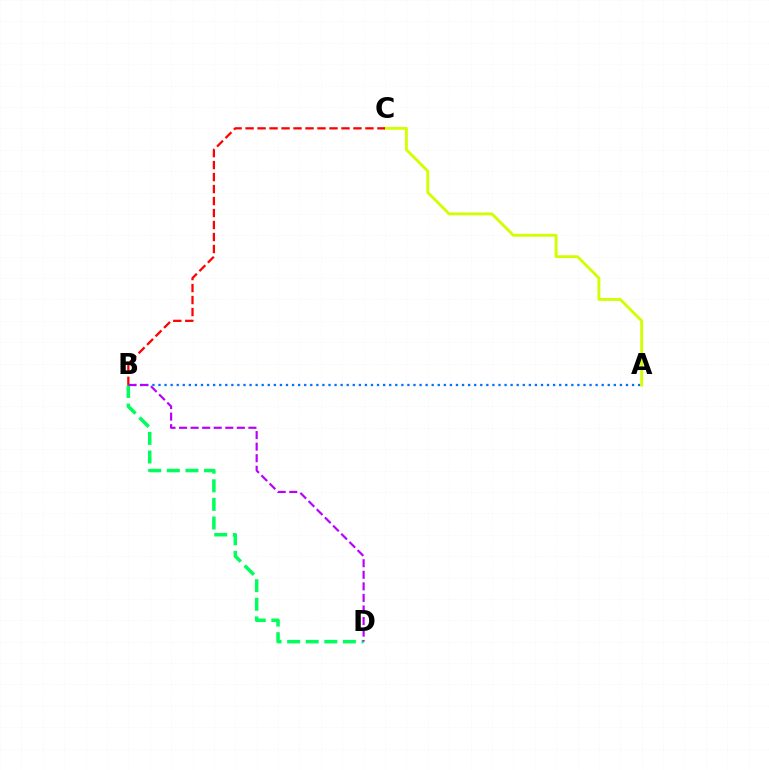{('A', 'B'): [{'color': '#0074ff', 'line_style': 'dotted', 'thickness': 1.65}], ('B', 'D'): [{'color': '#00ff5c', 'line_style': 'dashed', 'thickness': 2.53}, {'color': '#b900ff', 'line_style': 'dashed', 'thickness': 1.57}], ('A', 'C'): [{'color': '#d1ff00', 'line_style': 'solid', 'thickness': 2.06}], ('B', 'C'): [{'color': '#ff0000', 'line_style': 'dashed', 'thickness': 1.63}]}